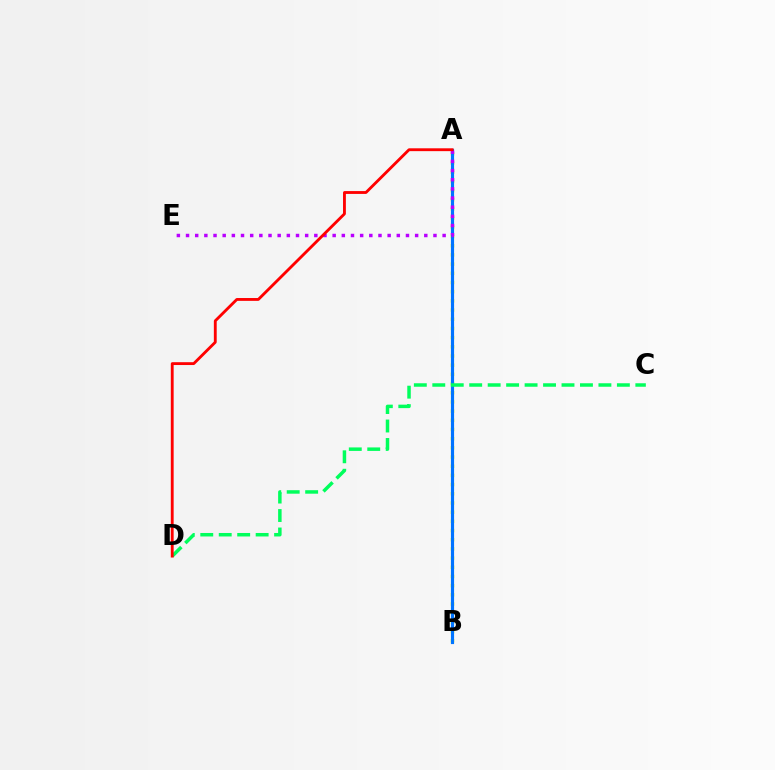{('A', 'B'): [{'color': '#d1ff00', 'line_style': 'dotted', 'thickness': 2.5}, {'color': '#0074ff', 'line_style': 'solid', 'thickness': 2.27}], ('A', 'E'): [{'color': '#b900ff', 'line_style': 'dotted', 'thickness': 2.49}], ('C', 'D'): [{'color': '#00ff5c', 'line_style': 'dashed', 'thickness': 2.51}], ('A', 'D'): [{'color': '#ff0000', 'line_style': 'solid', 'thickness': 2.05}]}